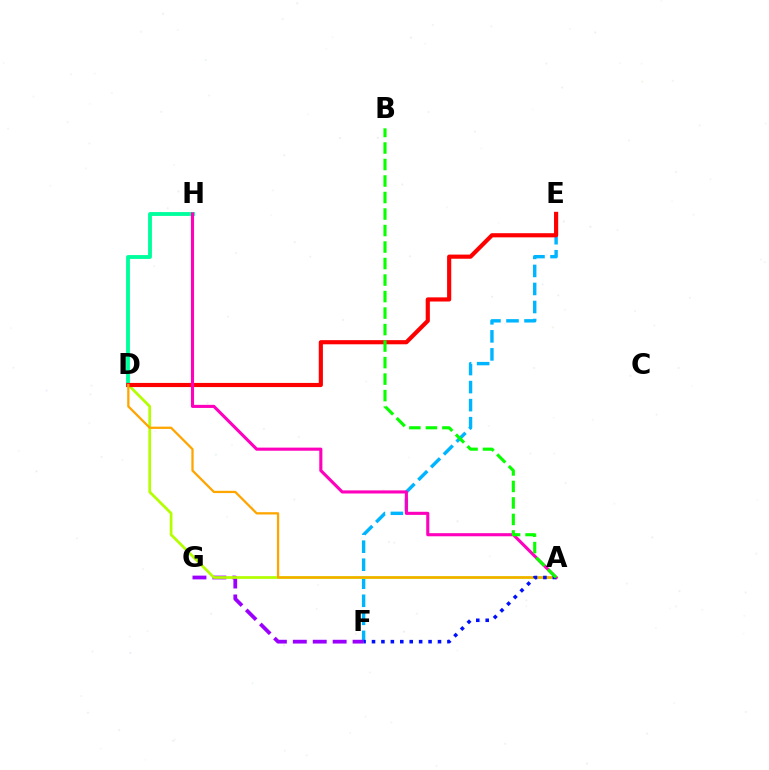{('E', 'F'): [{'color': '#00b5ff', 'line_style': 'dashed', 'thickness': 2.45}], ('F', 'G'): [{'color': '#9b00ff', 'line_style': 'dashed', 'thickness': 2.71}], ('A', 'D'): [{'color': '#b3ff00', 'line_style': 'solid', 'thickness': 1.96}, {'color': '#ffa500', 'line_style': 'solid', 'thickness': 1.64}], ('D', 'H'): [{'color': '#00ff9d', 'line_style': 'solid', 'thickness': 2.77}], ('D', 'E'): [{'color': '#ff0000', 'line_style': 'solid', 'thickness': 2.99}], ('A', 'H'): [{'color': '#ff00bd', 'line_style': 'solid', 'thickness': 2.23}], ('A', 'F'): [{'color': '#0010ff', 'line_style': 'dotted', 'thickness': 2.56}], ('A', 'B'): [{'color': '#08ff00', 'line_style': 'dashed', 'thickness': 2.24}]}